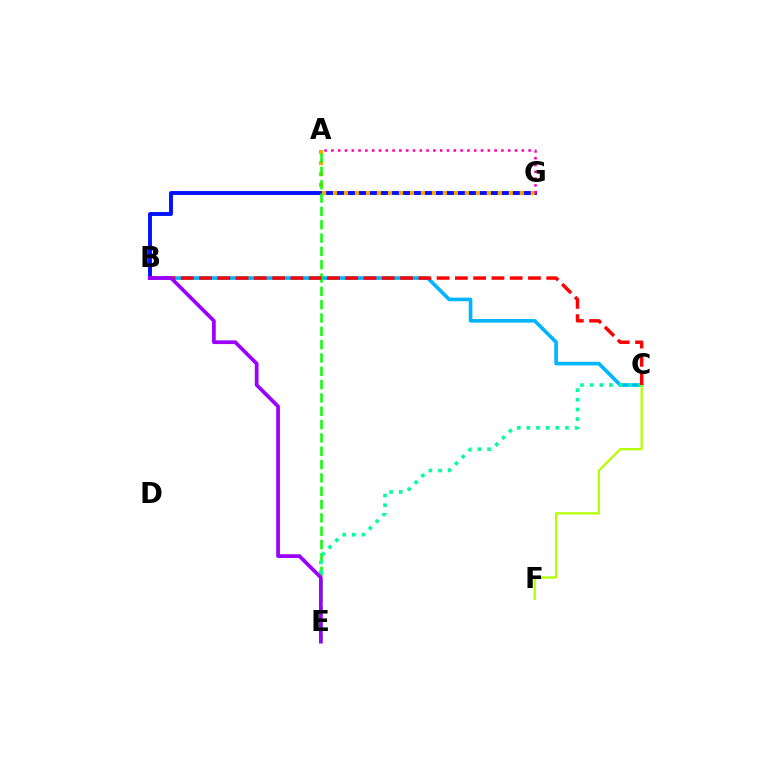{('B', 'G'): [{'color': '#0010ff', 'line_style': 'solid', 'thickness': 2.8}], ('B', 'C'): [{'color': '#00b5ff', 'line_style': 'solid', 'thickness': 2.61}, {'color': '#ff0000', 'line_style': 'dashed', 'thickness': 2.48}], ('A', 'G'): [{'color': '#ffa500', 'line_style': 'dotted', 'thickness': 2.99}, {'color': '#ff00bd', 'line_style': 'dotted', 'thickness': 1.85}], ('A', 'E'): [{'color': '#08ff00', 'line_style': 'dashed', 'thickness': 1.81}], ('C', 'E'): [{'color': '#00ff9d', 'line_style': 'dotted', 'thickness': 2.62}], ('C', 'F'): [{'color': '#b3ff00', 'line_style': 'solid', 'thickness': 1.62}], ('B', 'E'): [{'color': '#9b00ff', 'line_style': 'solid', 'thickness': 2.67}]}